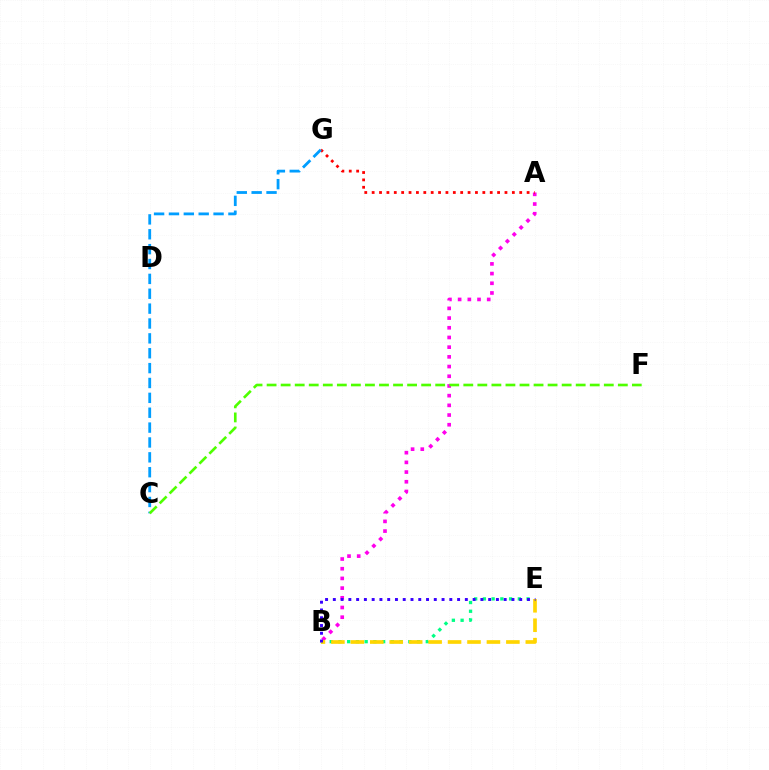{('A', 'B'): [{'color': '#ff00ed', 'line_style': 'dotted', 'thickness': 2.63}], ('A', 'G'): [{'color': '#ff0000', 'line_style': 'dotted', 'thickness': 2.0}], ('B', 'E'): [{'color': '#00ff86', 'line_style': 'dotted', 'thickness': 2.37}, {'color': '#ffd500', 'line_style': 'dashed', 'thickness': 2.64}, {'color': '#3700ff', 'line_style': 'dotted', 'thickness': 2.11}], ('C', 'G'): [{'color': '#009eff', 'line_style': 'dashed', 'thickness': 2.02}], ('C', 'F'): [{'color': '#4fff00', 'line_style': 'dashed', 'thickness': 1.91}]}